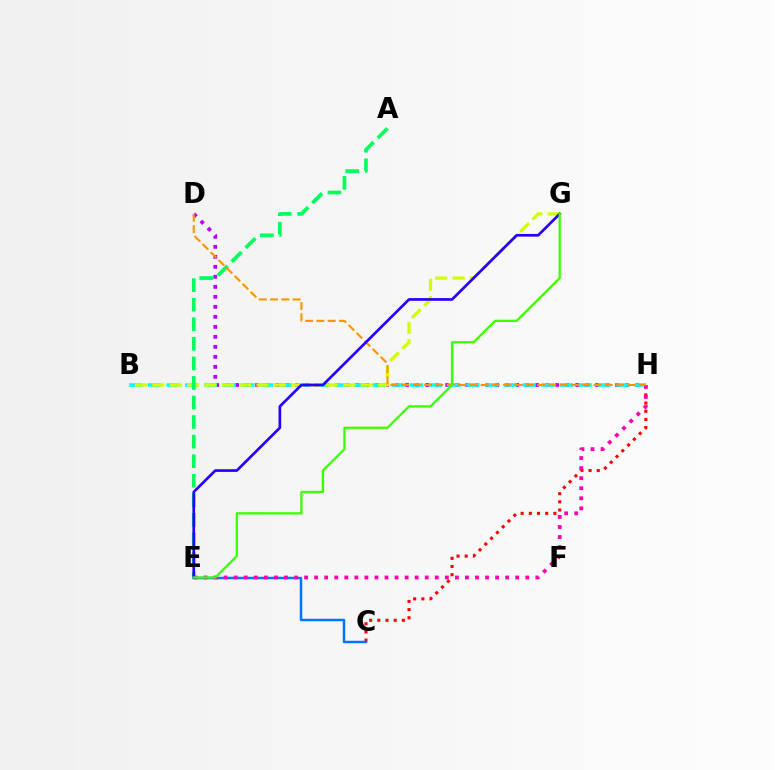{('D', 'H'): [{'color': '#b900ff', 'line_style': 'dotted', 'thickness': 2.72}, {'color': '#ff9400', 'line_style': 'dashed', 'thickness': 1.53}], ('B', 'H'): [{'color': '#00fff6', 'line_style': 'dashed', 'thickness': 2.55}], ('C', 'H'): [{'color': '#ff0000', 'line_style': 'dotted', 'thickness': 2.22}], ('C', 'E'): [{'color': '#0074ff', 'line_style': 'solid', 'thickness': 1.79}], ('B', 'G'): [{'color': '#d1ff00', 'line_style': 'dashed', 'thickness': 2.36}], ('E', 'H'): [{'color': '#ff00ac', 'line_style': 'dotted', 'thickness': 2.73}], ('A', 'E'): [{'color': '#00ff5c', 'line_style': 'dashed', 'thickness': 2.66}], ('E', 'G'): [{'color': '#2500ff', 'line_style': 'solid', 'thickness': 1.94}, {'color': '#3dff00', 'line_style': 'solid', 'thickness': 1.66}]}